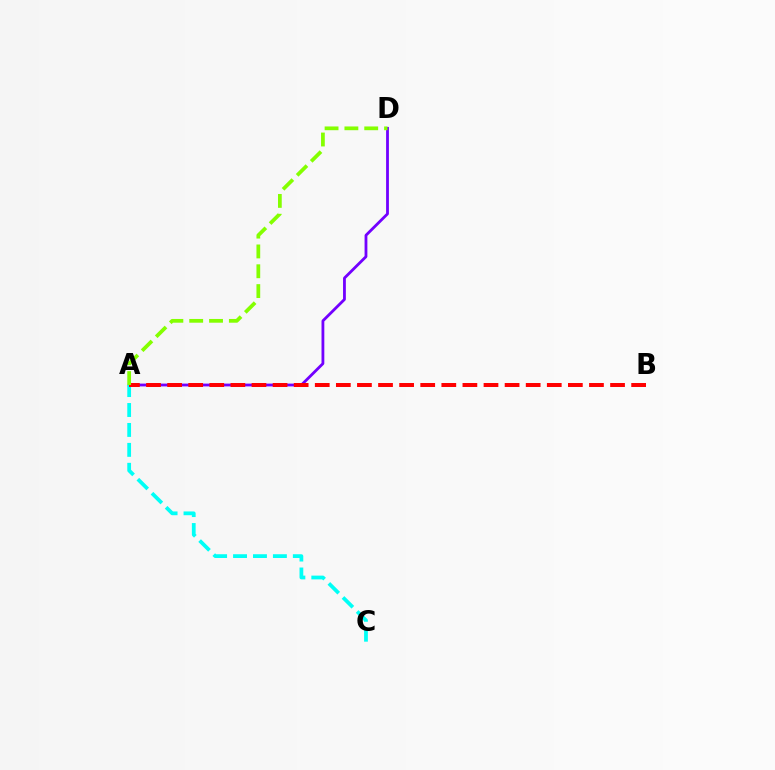{('A', 'D'): [{'color': '#7200ff', 'line_style': 'solid', 'thickness': 2.02}, {'color': '#84ff00', 'line_style': 'dashed', 'thickness': 2.69}], ('A', 'C'): [{'color': '#00fff6', 'line_style': 'dashed', 'thickness': 2.71}], ('A', 'B'): [{'color': '#ff0000', 'line_style': 'dashed', 'thickness': 2.87}]}